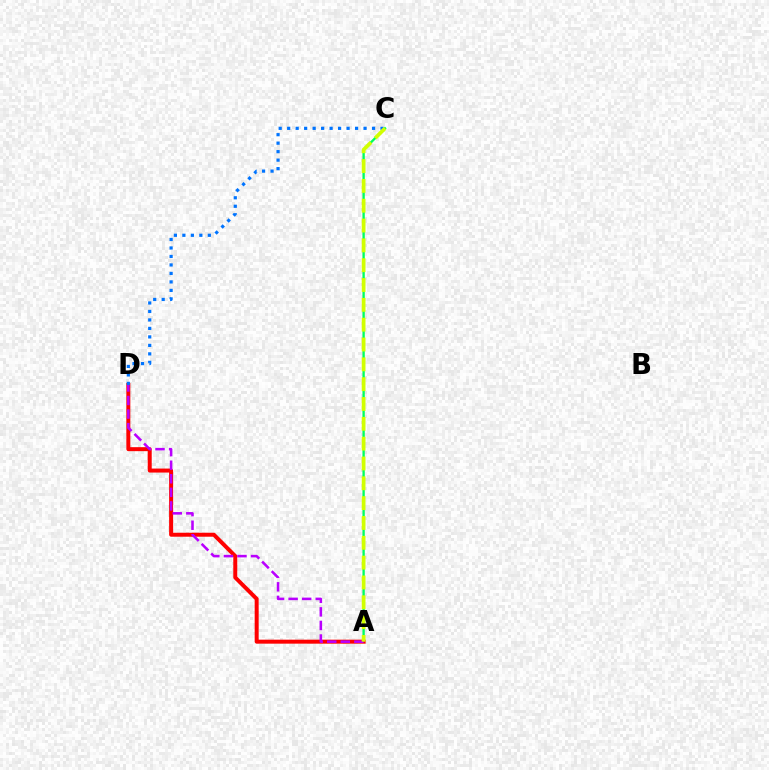{('A', 'C'): [{'color': '#00ff5c', 'line_style': 'solid', 'thickness': 1.68}, {'color': '#d1ff00', 'line_style': 'dashed', 'thickness': 2.69}], ('A', 'D'): [{'color': '#ff0000', 'line_style': 'solid', 'thickness': 2.87}, {'color': '#b900ff', 'line_style': 'dashed', 'thickness': 1.84}], ('C', 'D'): [{'color': '#0074ff', 'line_style': 'dotted', 'thickness': 2.31}]}